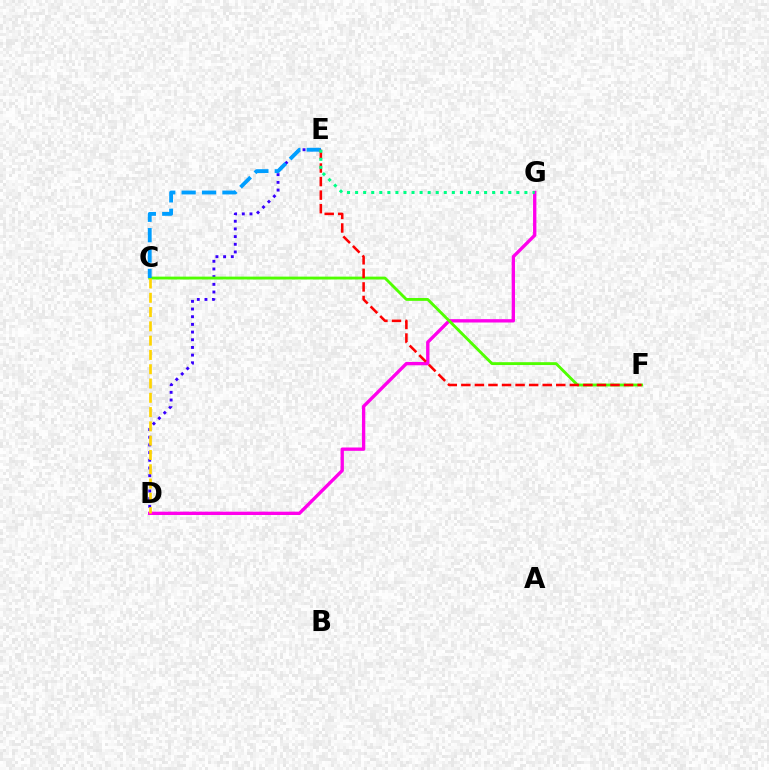{('D', 'E'): [{'color': '#3700ff', 'line_style': 'dotted', 'thickness': 2.09}], ('D', 'G'): [{'color': '#ff00ed', 'line_style': 'solid', 'thickness': 2.4}], ('C', 'F'): [{'color': '#4fff00', 'line_style': 'solid', 'thickness': 2.06}], ('C', 'E'): [{'color': '#009eff', 'line_style': 'dashed', 'thickness': 2.77}], ('E', 'F'): [{'color': '#ff0000', 'line_style': 'dashed', 'thickness': 1.84}], ('E', 'G'): [{'color': '#00ff86', 'line_style': 'dotted', 'thickness': 2.19}], ('C', 'D'): [{'color': '#ffd500', 'line_style': 'dashed', 'thickness': 1.94}]}